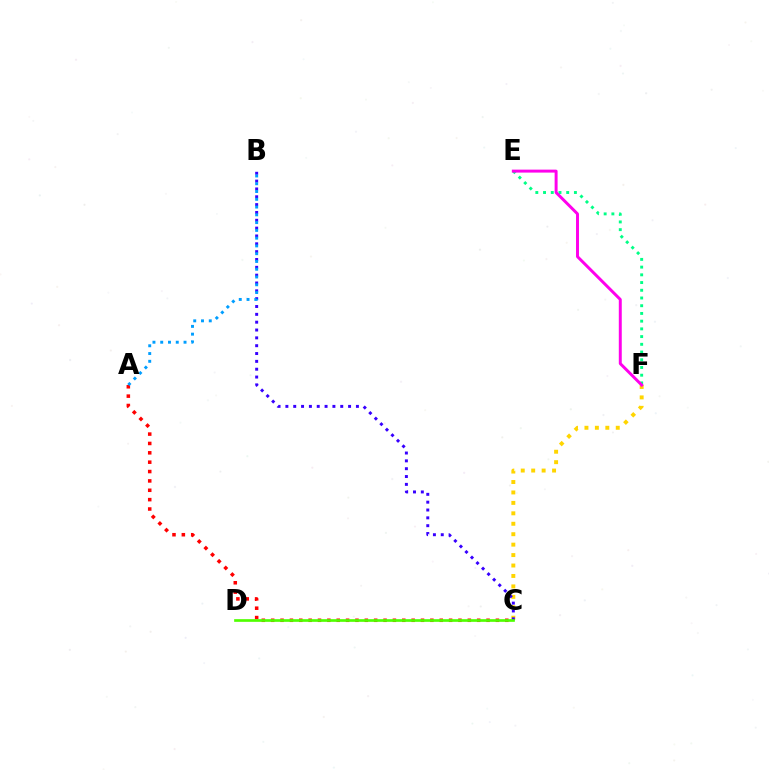{('C', 'F'): [{'color': '#ffd500', 'line_style': 'dotted', 'thickness': 2.84}], ('A', 'C'): [{'color': '#ff0000', 'line_style': 'dotted', 'thickness': 2.54}], ('E', 'F'): [{'color': '#00ff86', 'line_style': 'dotted', 'thickness': 2.1}, {'color': '#ff00ed', 'line_style': 'solid', 'thickness': 2.13}], ('B', 'C'): [{'color': '#3700ff', 'line_style': 'dotted', 'thickness': 2.13}], ('A', 'B'): [{'color': '#009eff', 'line_style': 'dotted', 'thickness': 2.11}], ('C', 'D'): [{'color': '#4fff00', 'line_style': 'solid', 'thickness': 1.93}]}